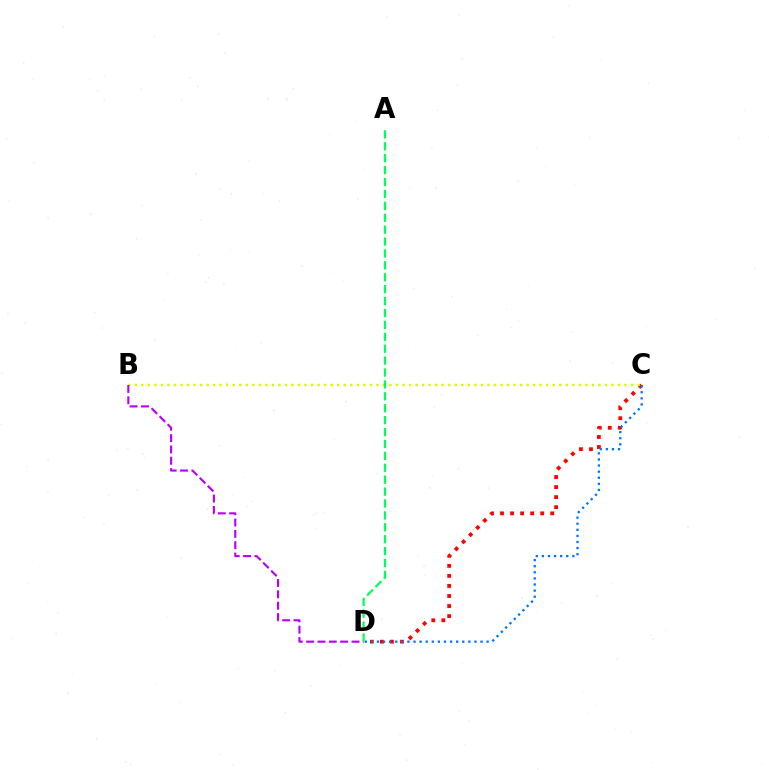{('C', 'D'): [{'color': '#ff0000', 'line_style': 'dotted', 'thickness': 2.73}, {'color': '#0074ff', 'line_style': 'dotted', 'thickness': 1.66}], ('B', 'C'): [{'color': '#d1ff00', 'line_style': 'dotted', 'thickness': 1.77}], ('B', 'D'): [{'color': '#b900ff', 'line_style': 'dashed', 'thickness': 1.54}], ('A', 'D'): [{'color': '#00ff5c', 'line_style': 'dashed', 'thickness': 1.62}]}